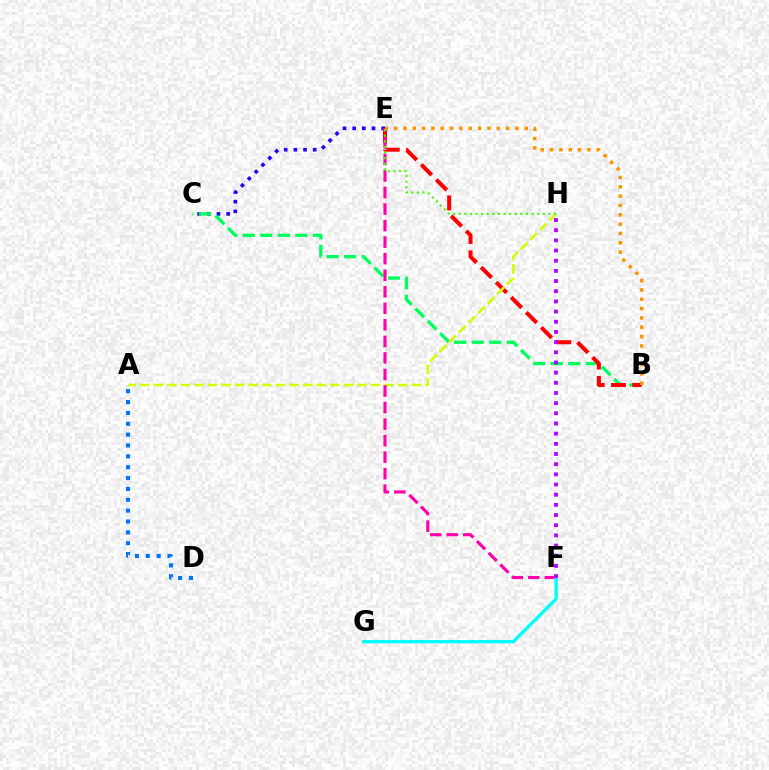{('A', 'D'): [{'color': '#0074ff', 'line_style': 'dotted', 'thickness': 2.95}], ('C', 'E'): [{'color': '#2500ff', 'line_style': 'dotted', 'thickness': 2.63}], ('B', 'C'): [{'color': '#00ff5c', 'line_style': 'dashed', 'thickness': 2.38}], ('B', 'E'): [{'color': '#ff0000', 'line_style': 'dashed', 'thickness': 2.89}, {'color': '#ff9400', 'line_style': 'dotted', 'thickness': 2.54}], ('A', 'H'): [{'color': '#d1ff00', 'line_style': 'dashed', 'thickness': 1.85}], ('E', 'F'): [{'color': '#ff00ac', 'line_style': 'dashed', 'thickness': 2.25}], ('F', 'G'): [{'color': '#00fff6', 'line_style': 'solid', 'thickness': 2.4}], ('F', 'H'): [{'color': '#b900ff', 'line_style': 'dotted', 'thickness': 2.76}], ('E', 'H'): [{'color': '#3dff00', 'line_style': 'dotted', 'thickness': 1.52}]}